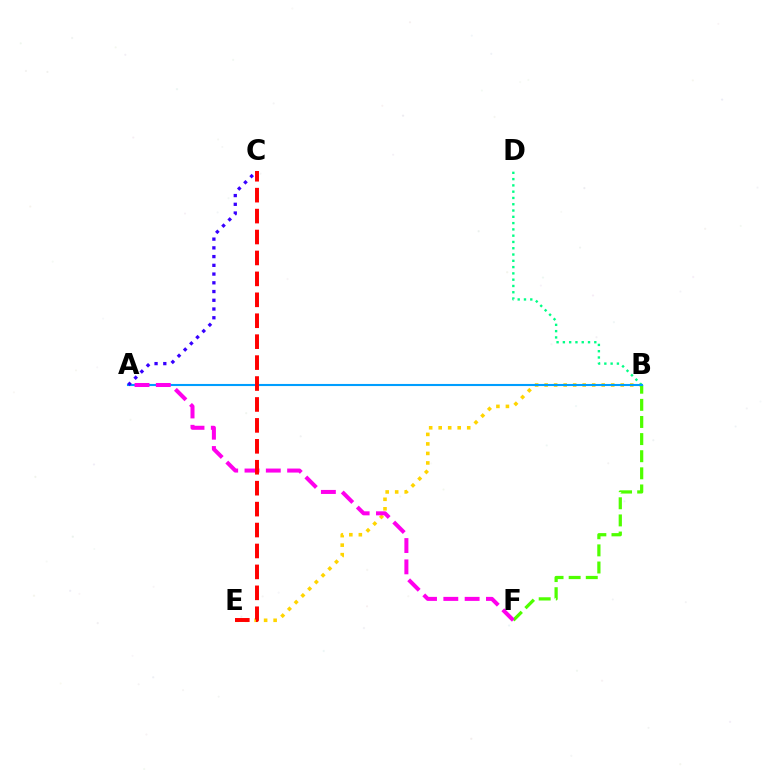{('B', 'E'): [{'color': '#ffd500', 'line_style': 'dotted', 'thickness': 2.58}], ('B', 'D'): [{'color': '#00ff86', 'line_style': 'dotted', 'thickness': 1.71}], ('B', 'F'): [{'color': '#4fff00', 'line_style': 'dashed', 'thickness': 2.33}], ('A', 'B'): [{'color': '#009eff', 'line_style': 'solid', 'thickness': 1.51}], ('A', 'F'): [{'color': '#ff00ed', 'line_style': 'dashed', 'thickness': 2.9}], ('C', 'E'): [{'color': '#ff0000', 'line_style': 'dashed', 'thickness': 2.84}], ('A', 'C'): [{'color': '#3700ff', 'line_style': 'dotted', 'thickness': 2.37}]}